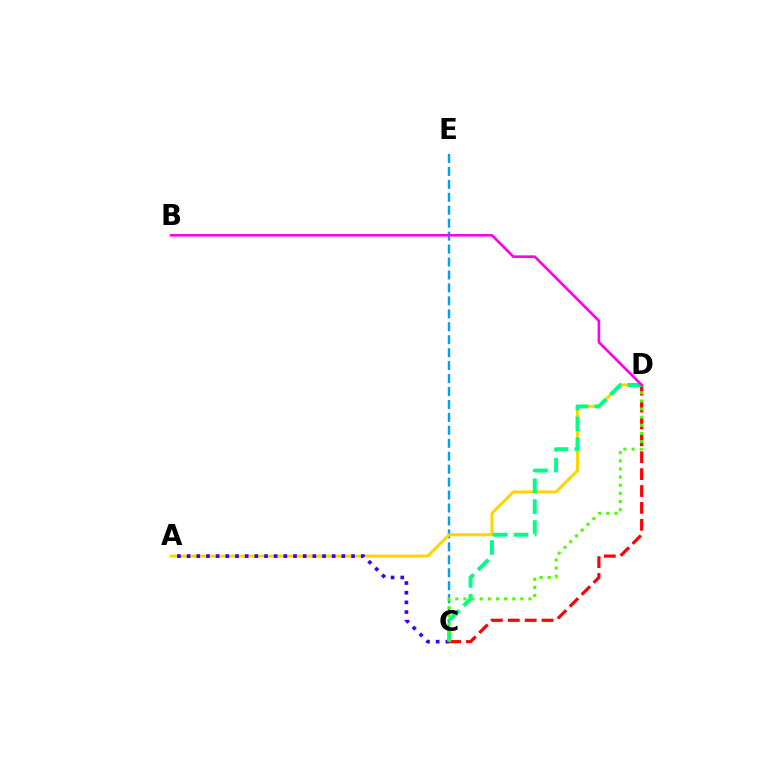{('C', 'D'): [{'color': '#ff0000', 'line_style': 'dashed', 'thickness': 2.29}, {'color': '#00ff86', 'line_style': 'dashed', 'thickness': 2.84}, {'color': '#4fff00', 'line_style': 'dotted', 'thickness': 2.21}], ('C', 'E'): [{'color': '#009eff', 'line_style': 'dashed', 'thickness': 1.76}], ('A', 'D'): [{'color': '#ffd500', 'line_style': 'solid', 'thickness': 2.17}], ('A', 'C'): [{'color': '#3700ff', 'line_style': 'dotted', 'thickness': 2.63}], ('B', 'D'): [{'color': '#ff00ed', 'line_style': 'solid', 'thickness': 1.89}]}